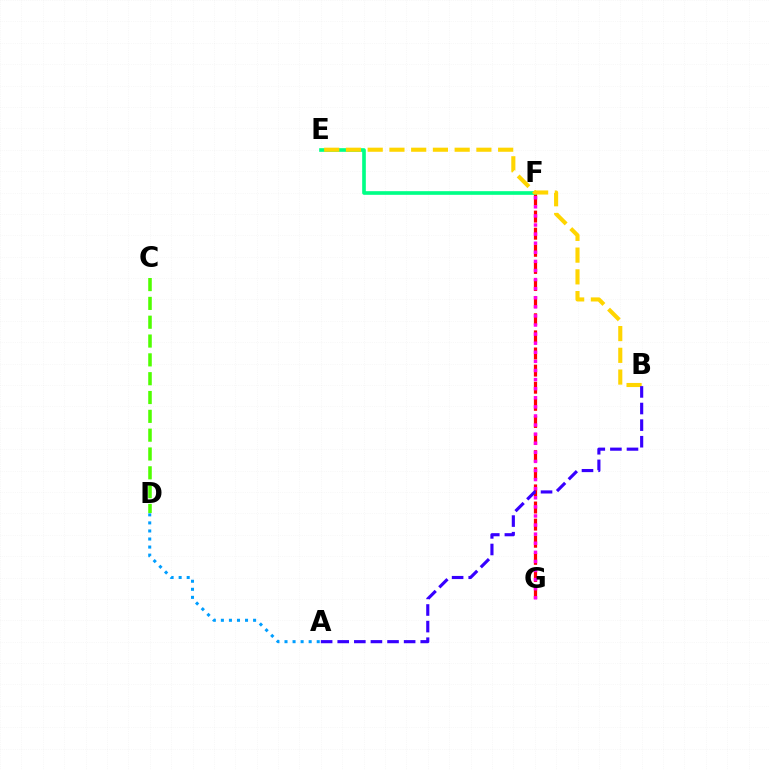{('F', 'G'): [{'color': '#ff0000', 'line_style': 'dashed', 'thickness': 2.32}, {'color': '#ff00ed', 'line_style': 'dotted', 'thickness': 2.47}], ('E', 'F'): [{'color': '#00ff86', 'line_style': 'solid', 'thickness': 2.63}], ('B', 'E'): [{'color': '#ffd500', 'line_style': 'dashed', 'thickness': 2.95}], ('A', 'D'): [{'color': '#009eff', 'line_style': 'dotted', 'thickness': 2.19}], ('A', 'B'): [{'color': '#3700ff', 'line_style': 'dashed', 'thickness': 2.26}], ('C', 'D'): [{'color': '#4fff00', 'line_style': 'dashed', 'thickness': 2.56}]}